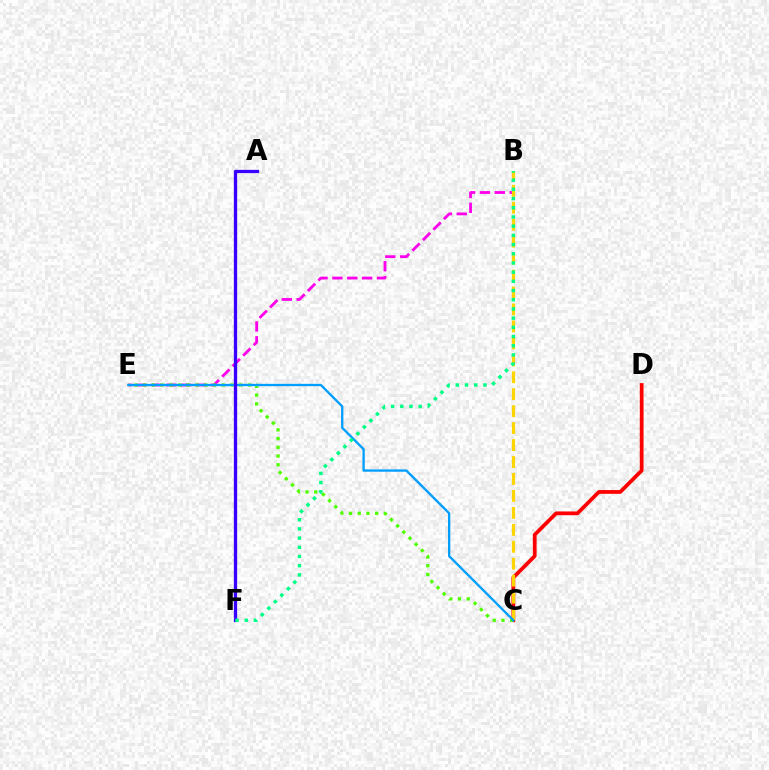{('C', 'D'): [{'color': '#ff0000', 'line_style': 'solid', 'thickness': 2.7}], ('B', 'E'): [{'color': '#ff00ed', 'line_style': 'dashed', 'thickness': 2.02}], ('C', 'E'): [{'color': '#4fff00', 'line_style': 'dotted', 'thickness': 2.37}, {'color': '#009eff', 'line_style': 'solid', 'thickness': 1.67}], ('B', 'C'): [{'color': '#ffd500', 'line_style': 'dashed', 'thickness': 2.3}], ('A', 'F'): [{'color': '#3700ff', 'line_style': 'solid', 'thickness': 2.38}], ('B', 'F'): [{'color': '#00ff86', 'line_style': 'dotted', 'thickness': 2.5}]}